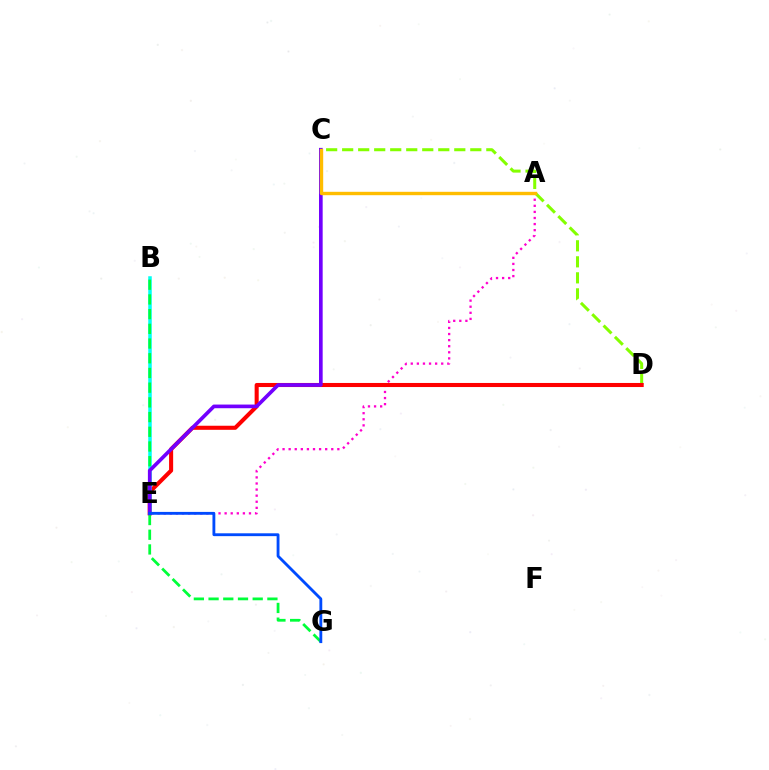{('A', 'E'): [{'color': '#ff00cf', 'line_style': 'dotted', 'thickness': 1.65}], ('C', 'D'): [{'color': '#84ff00', 'line_style': 'dashed', 'thickness': 2.18}], ('D', 'E'): [{'color': '#ff0000', 'line_style': 'solid', 'thickness': 2.93}], ('B', 'E'): [{'color': '#00fff6', 'line_style': 'solid', 'thickness': 2.53}], ('B', 'G'): [{'color': '#00ff39', 'line_style': 'dashed', 'thickness': 2.0}], ('C', 'E'): [{'color': '#7200ff', 'line_style': 'solid', 'thickness': 2.64}], ('E', 'G'): [{'color': '#004bff', 'line_style': 'solid', 'thickness': 2.05}], ('A', 'C'): [{'color': '#ffbd00', 'line_style': 'solid', 'thickness': 2.44}]}